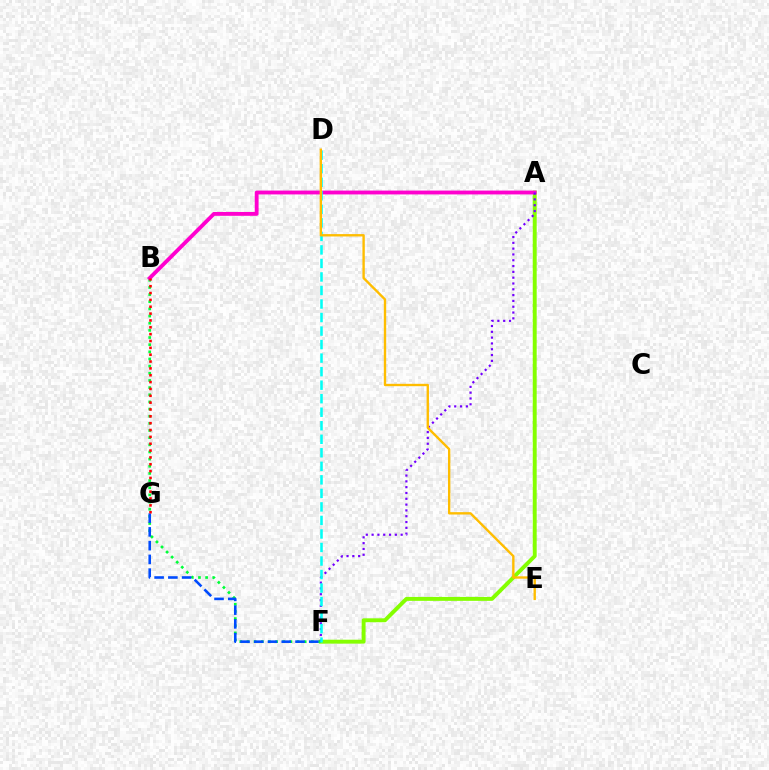{('A', 'F'): [{'color': '#84ff00', 'line_style': 'solid', 'thickness': 2.82}, {'color': '#7200ff', 'line_style': 'dotted', 'thickness': 1.58}], ('B', 'F'): [{'color': '#00ff39', 'line_style': 'dotted', 'thickness': 1.94}], ('F', 'G'): [{'color': '#004bff', 'line_style': 'dashed', 'thickness': 1.87}], ('A', 'B'): [{'color': '#ff00cf', 'line_style': 'solid', 'thickness': 2.77}], ('B', 'G'): [{'color': '#ff0000', 'line_style': 'dotted', 'thickness': 1.86}], ('D', 'F'): [{'color': '#00fff6', 'line_style': 'dashed', 'thickness': 1.84}], ('D', 'E'): [{'color': '#ffbd00', 'line_style': 'solid', 'thickness': 1.7}]}